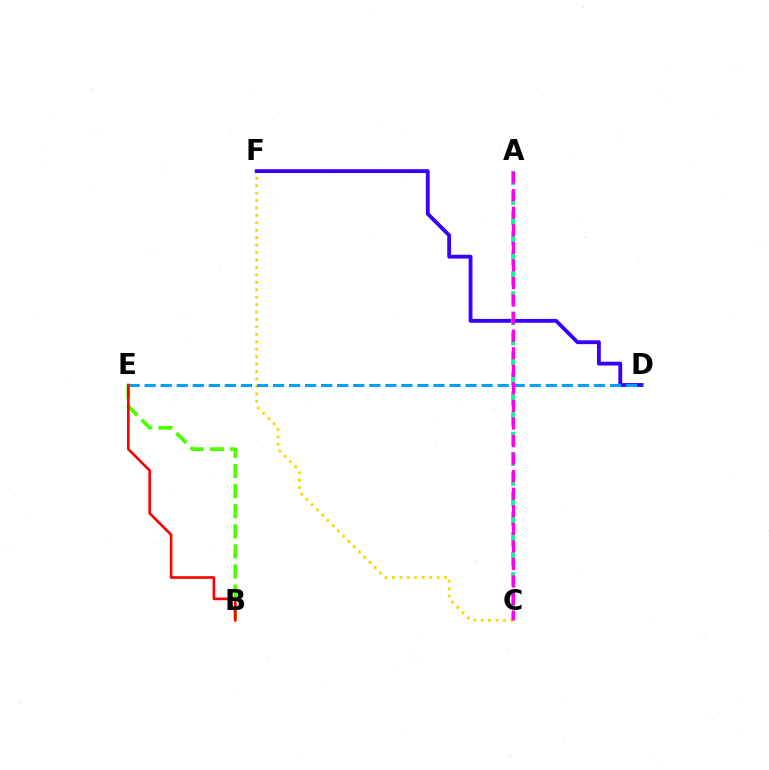{('C', 'F'): [{'color': '#ffd500', 'line_style': 'dotted', 'thickness': 2.02}], ('D', 'F'): [{'color': '#3700ff', 'line_style': 'solid', 'thickness': 2.76}], ('D', 'E'): [{'color': '#009eff', 'line_style': 'dashed', 'thickness': 2.18}], ('A', 'C'): [{'color': '#00ff86', 'line_style': 'dashed', 'thickness': 2.73}, {'color': '#ff00ed', 'line_style': 'dashed', 'thickness': 2.39}], ('B', 'E'): [{'color': '#4fff00', 'line_style': 'dashed', 'thickness': 2.73}, {'color': '#ff0000', 'line_style': 'solid', 'thickness': 1.9}]}